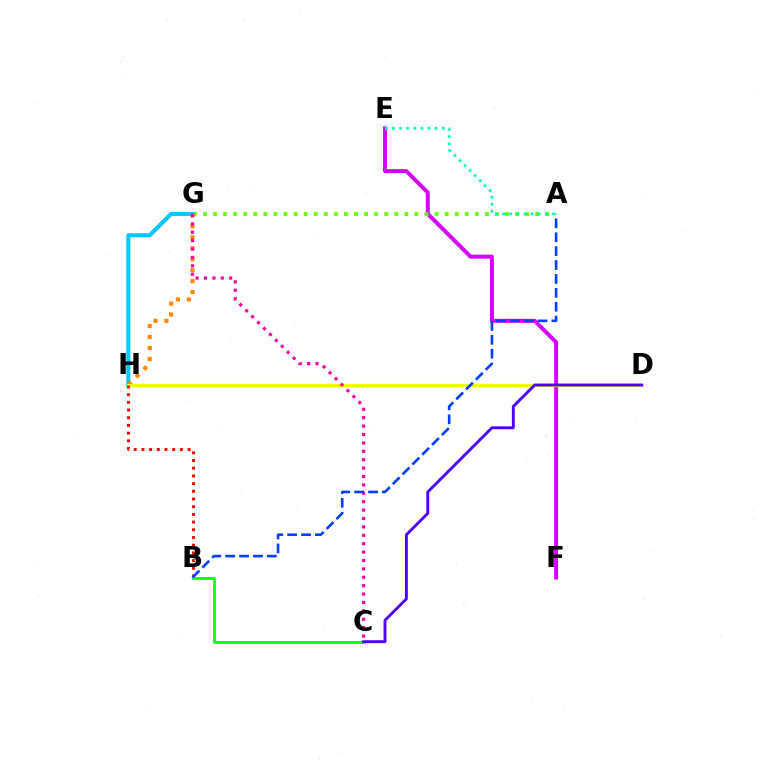{('E', 'F'): [{'color': '#d600ff', 'line_style': 'solid', 'thickness': 2.85}], ('A', 'G'): [{'color': '#66ff00', 'line_style': 'dotted', 'thickness': 2.74}], ('G', 'H'): [{'color': '#00c7ff', 'line_style': 'solid', 'thickness': 2.91}, {'color': '#ff8800', 'line_style': 'dotted', 'thickness': 2.98}], ('D', 'H'): [{'color': '#eeff00', 'line_style': 'solid', 'thickness': 2.34}], ('B', 'H'): [{'color': '#ff0000', 'line_style': 'dotted', 'thickness': 2.09}], ('B', 'C'): [{'color': '#00ff27', 'line_style': 'solid', 'thickness': 2.0}], ('C', 'G'): [{'color': '#ff00a0', 'line_style': 'dotted', 'thickness': 2.28}], ('A', 'B'): [{'color': '#003fff', 'line_style': 'dashed', 'thickness': 1.89}], ('C', 'D'): [{'color': '#4f00ff', 'line_style': 'solid', 'thickness': 2.09}], ('A', 'E'): [{'color': '#00ffaf', 'line_style': 'dotted', 'thickness': 1.93}]}